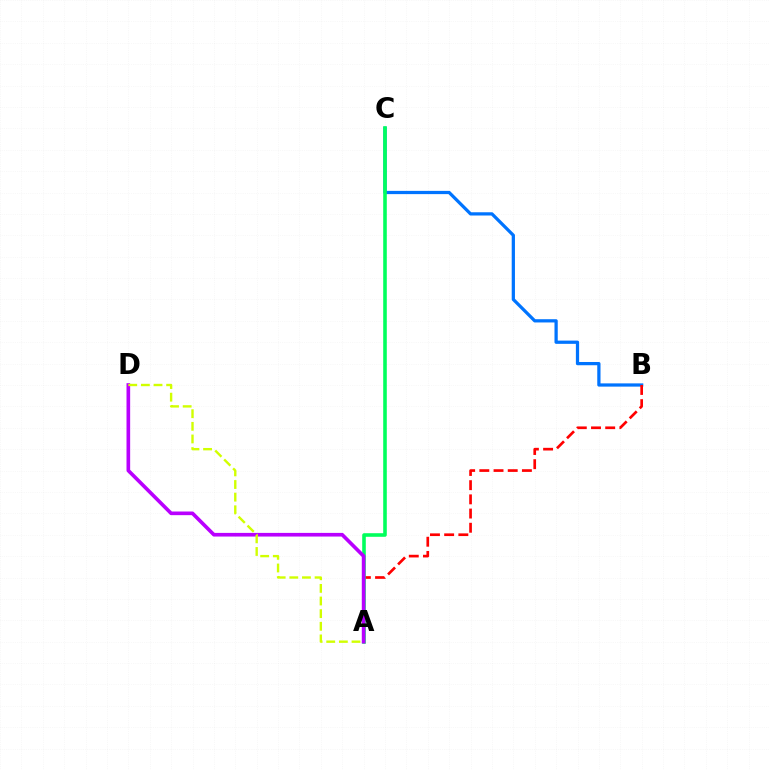{('B', 'C'): [{'color': '#0074ff', 'line_style': 'solid', 'thickness': 2.34}], ('A', 'B'): [{'color': '#ff0000', 'line_style': 'dashed', 'thickness': 1.93}], ('A', 'C'): [{'color': '#00ff5c', 'line_style': 'solid', 'thickness': 2.58}], ('A', 'D'): [{'color': '#b900ff', 'line_style': 'solid', 'thickness': 2.63}, {'color': '#d1ff00', 'line_style': 'dashed', 'thickness': 1.72}]}